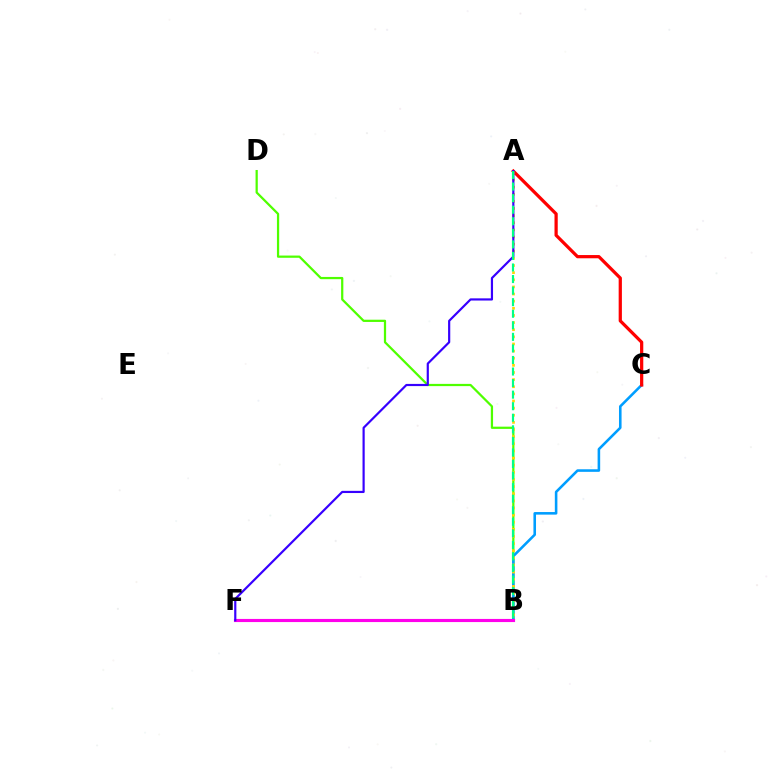{('B', 'D'): [{'color': '#4fff00', 'line_style': 'solid', 'thickness': 1.61}], ('B', 'C'): [{'color': '#009eff', 'line_style': 'solid', 'thickness': 1.86}], ('B', 'F'): [{'color': '#ff00ed', 'line_style': 'solid', 'thickness': 2.26}], ('A', 'C'): [{'color': '#ff0000', 'line_style': 'solid', 'thickness': 2.33}], ('A', 'B'): [{'color': '#ffd500', 'line_style': 'dotted', 'thickness': 1.94}, {'color': '#00ff86', 'line_style': 'dashed', 'thickness': 1.57}], ('A', 'F'): [{'color': '#3700ff', 'line_style': 'solid', 'thickness': 1.57}]}